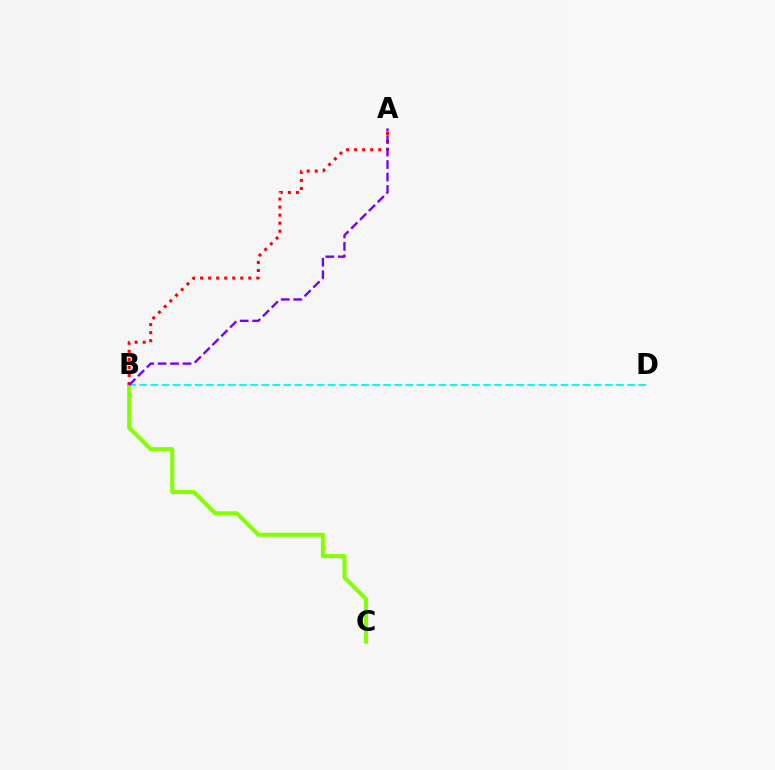{('B', 'D'): [{'color': '#00fff6', 'line_style': 'dashed', 'thickness': 1.51}], ('B', 'C'): [{'color': '#84ff00', 'line_style': 'solid', 'thickness': 2.92}], ('A', 'B'): [{'color': '#ff0000', 'line_style': 'dotted', 'thickness': 2.18}, {'color': '#7200ff', 'line_style': 'dashed', 'thickness': 1.69}]}